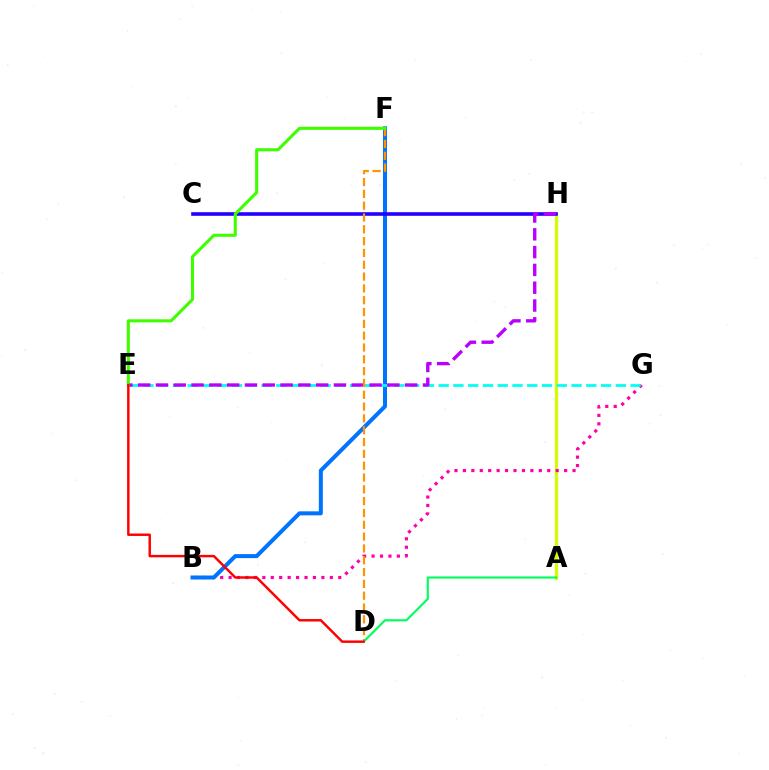{('A', 'H'): [{'color': '#d1ff00', 'line_style': 'solid', 'thickness': 2.32}], ('B', 'G'): [{'color': '#ff00ac', 'line_style': 'dotted', 'thickness': 2.29}], ('B', 'F'): [{'color': '#0074ff', 'line_style': 'solid', 'thickness': 2.88}], ('C', 'H'): [{'color': '#2500ff', 'line_style': 'solid', 'thickness': 2.6}], ('E', 'G'): [{'color': '#00fff6', 'line_style': 'dashed', 'thickness': 2.01}], ('E', 'H'): [{'color': '#b900ff', 'line_style': 'dashed', 'thickness': 2.42}], ('D', 'F'): [{'color': '#ff9400', 'line_style': 'dashed', 'thickness': 1.61}], ('A', 'D'): [{'color': '#00ff5c', 'line_style': 'solid', 'thickness': 1.55}], ('E', 'F'): [{'color': '#3dff00', 'line_style': 'solid', 'thickness': 2.21}], ('D', 'E'): [{'color': '#ff0000', 'line_style': 'solid', 'thickness': 1.76}]}